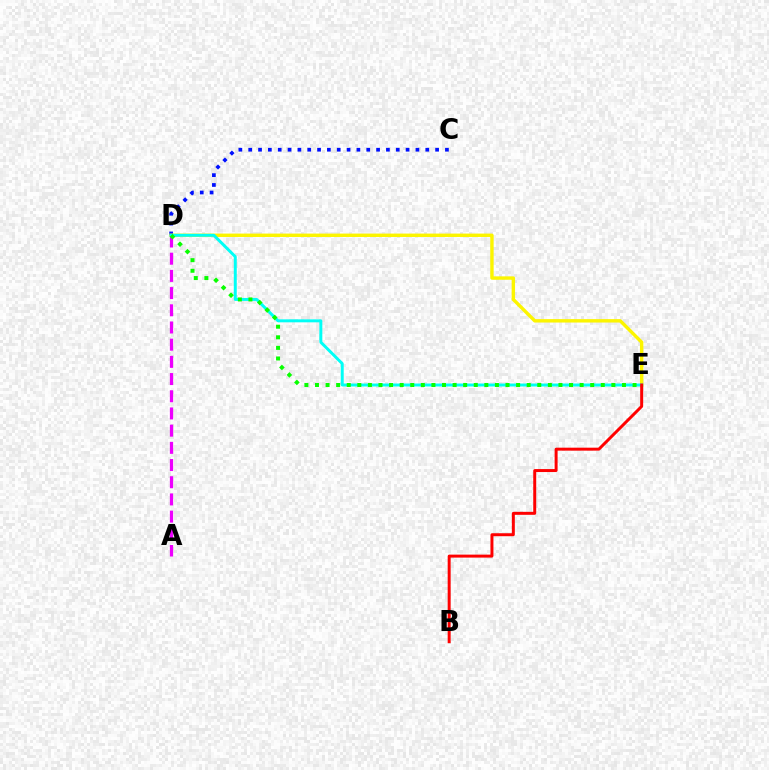{('A', 'D'): [{'color': '#ee00ff', 'line_style': 'dashed', 'thickness': 2.34}], ('C', 'D'): [{'color': '#0010ff', 'line_style': 'dotted', 'thickness': 2.67}], ('D', 'E'): [{'color': '#fcf500', 'line_style': 'solid', 'thickness': 2.45}, {'color': '#00fff6', 'line_style': 'solid', 'thickness': 2.14}, {'color': '#08ff00', 'line_style': 'dotted', 'thickness': 2.88}], ('B', 'E'): [{'color': '#ff0000', 'line_style': 'solid', 'thickness': 2.14}]}